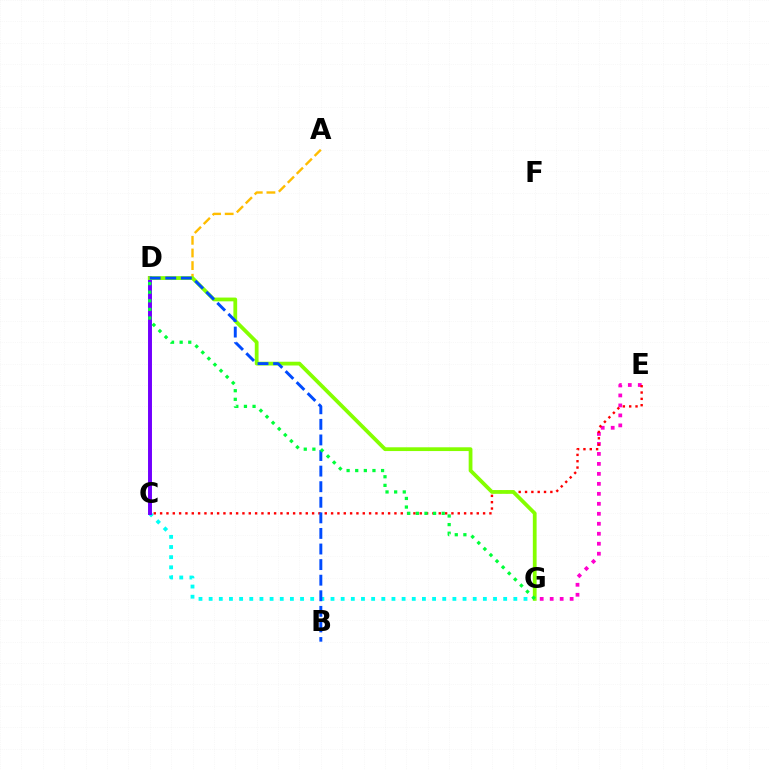{('E', 'G'): [{'color': '#ff00cf', 'line_style': 'dotted', 'thickness': 2.71}], ('C', 'G'): [{'color': '#00fff6', 'line_style': 'dotted', 'thickness': 2.76}], ('C', 'E'): [{'color': '#ff0000', 'line_style': 'dotted', 'thickness': 1.72}], ('A', 'D'): [{'color': '#ffbd00', 'line_style': 'dashed', 'thickness': 1.72}], ('C', 'D'): [{'color': '#7200ff', 'line_style': 'solid', 'thickness': 2.84}], ('D', 'G'): [{'color': '#84ff00', 'line_style': 'solid', 'thickness': 2.72}, {'color': '#00ff39', 'line_style': 'dotted', 'thickness': 2.34}], ('B', 'D'): [{'color': '#004bff', 'line_style': 'dashed', 'thickness': 2.12}]}